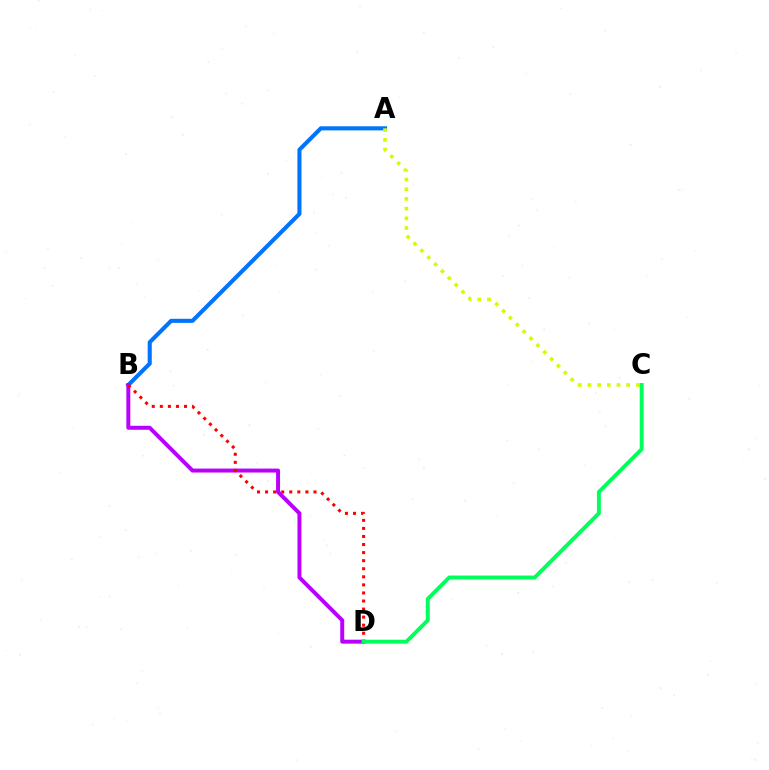{('A', 'B'): [{'color': '#0074ff', 'line_style': 'solid', 'thickness': 2.95}], ('B', 'D'): [{'color': '#b900ff', 'line_style': 'solid', 'thickness': 2.86}, {'color': '#ff0000', 'line_style': 'dotted', 'thickness': 2.19}], ('A', 'C'): [{'color': '#d1ff00', 'line_style': 'dotted', 'thickness': 2.64}], ('C', 'D'): [{'color': '#00ff5c', 'line_style': 'solid', 'thickness': 2.82}]}